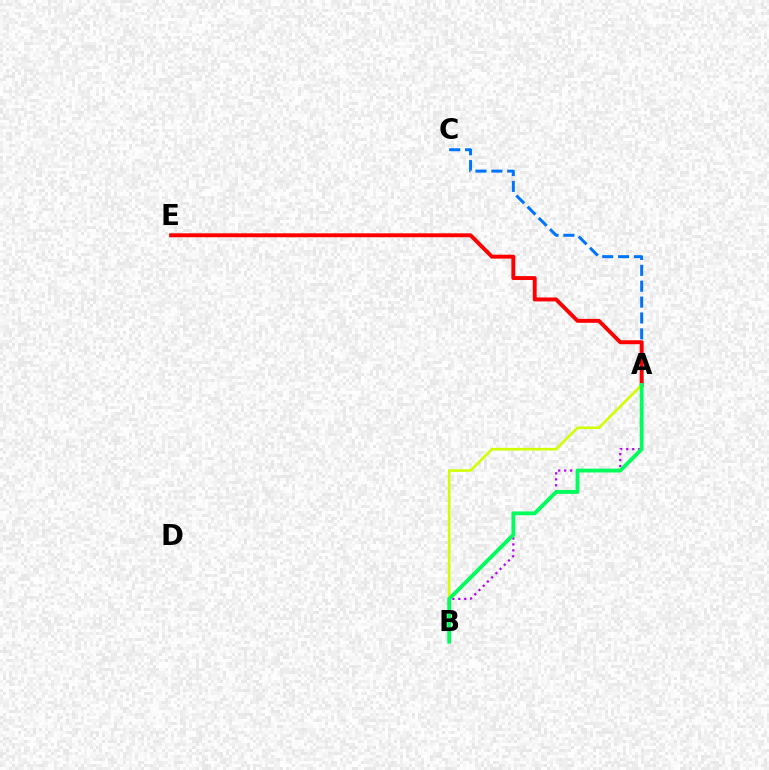{('A', 'C'): [{'color': '#0074ff', 'line_style': 'dashed', 'thickness': 2.16}], ('A', 'B'): [{'color': '#b900ff', 'line_style': 'dotted', 'thickness': 1.62}, {'color': '#d1ff00', 'line_style': 'solid', 'thickness': 1.87}, {'color': '#00ff5c', 'line_style': 'solid', 'thickness': 2.77}], ('A', 'E'): [{'color': '#ff0000', 'line_style': 'solid', 'thickness': 2.82}]}